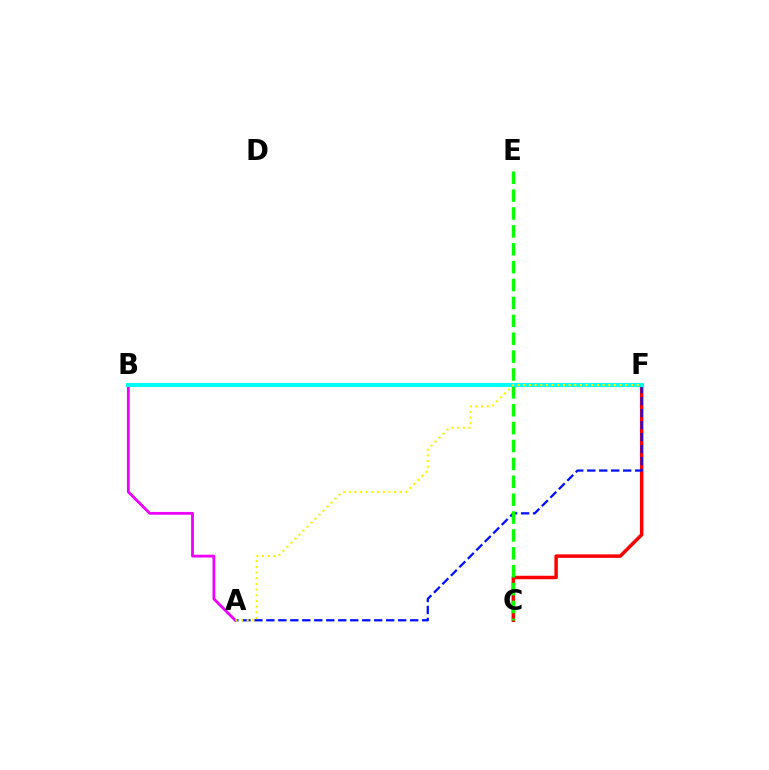{('A', 'B'): [{'color': '#ee00ff', 'line_style': 'solid', 'thickness': 2.02}], ('C', 'F'): [{'color': '#ff0000', 'line_style': 'solid', 'thickness': 2.52}], ('A', 'F'): [{'color': '#0010ff', 'line_style': 'dashed', 'thickness': 1.63}, {'color': '#fcf500', 'line_style': 'dotted', 'thickness': 1.54}], ('C', 'E'): [{'color': '#08ff00', 'line_style': 'dashed', 'thickness': 2.43}], ('B', 'F'): [{'color': '#00fff6', 'line_style': 'solid', 'thickness': 2.94}]}